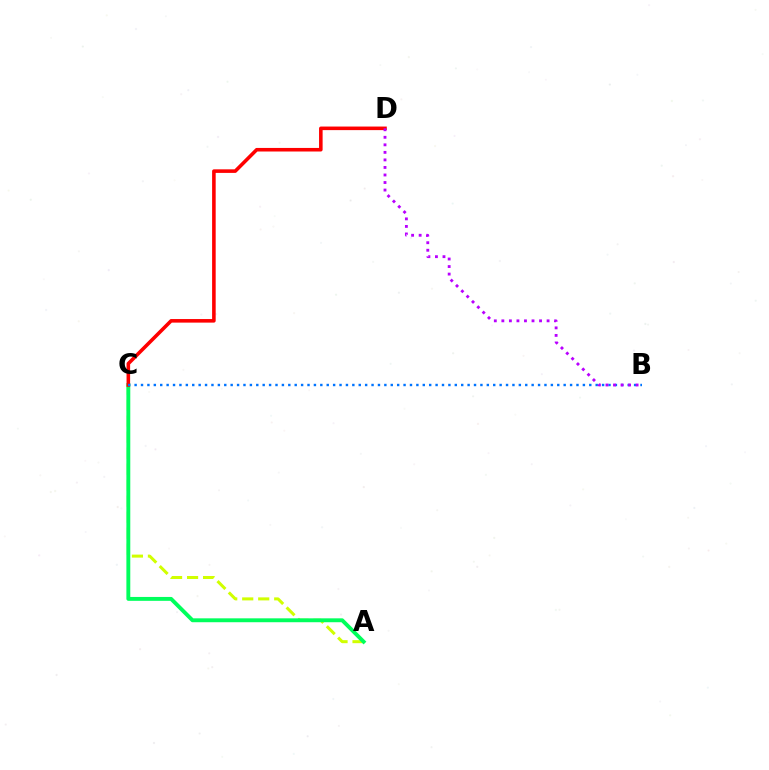{('A', 'C'): [{'color': '#d1ff00', 'line_style': 'dashed', 'thickness': 2.17}, {'color': '#00ff5c', 'line_style': 'solid', 'thickness': 2.8}], ('C', 'D'): [{'color': '#ff0000', 'line_style': 'solid', 'thickness': 2.57}], ('B', 'C'): [{'color': '#0074ff', 'line_style': 'dotted', 'thickness': 1.74}], ('B', 'D'): [{'color': '#b900ff', 'line_style': 'dotted', 'thickness': 2.05}]}